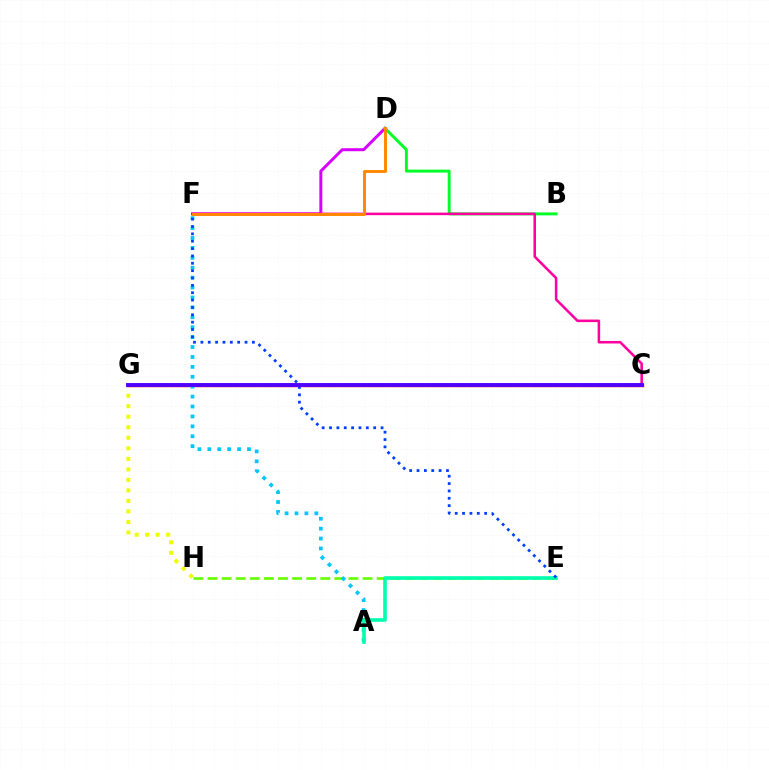{('E', 'H'): [{'color': '#66ff00', 'line_style': 'dashed', 'thickness': 1.91}], ('D', 'F'): [{'color': '#d600ff', 'line_style': 'solid', 'thickness': 2.16}, {'color': '#ff8800', 'line_style': 'solid', 'thickness': 2.11}], ('B', 'D'): [{'color': '#00ff27', 'line_style': 'solid', 'thickness': 2.11}], ('G', 'H'): [{'color': '#eeff00', 'line_style': 'dotted', 'thickness': 2.86}], ('C', 'G'): [{'color': '#ff0000', 'line_style': 'solid', 'thickness': 2.46}, {'color': '#4f00ff', 'line_style': 'solid', 'thickness': 2.8}], ('C', 'F'): [{'color': '#ff00a0', 'line_style': 'solid', 'thickness': 1.84}], ('A', 'F'): [{'color': '#00c7ff', 'line_style': 'dotted', 'thickness': 2.69}], ('A', 'E'): [{'color': '#00ffaf', 'line_style': 'solid', 'thickness': 2.59}], ('E', 'F'): [{'color': '#003fff', 'line_style': 'dotted', 'thickness': 2.0}]}